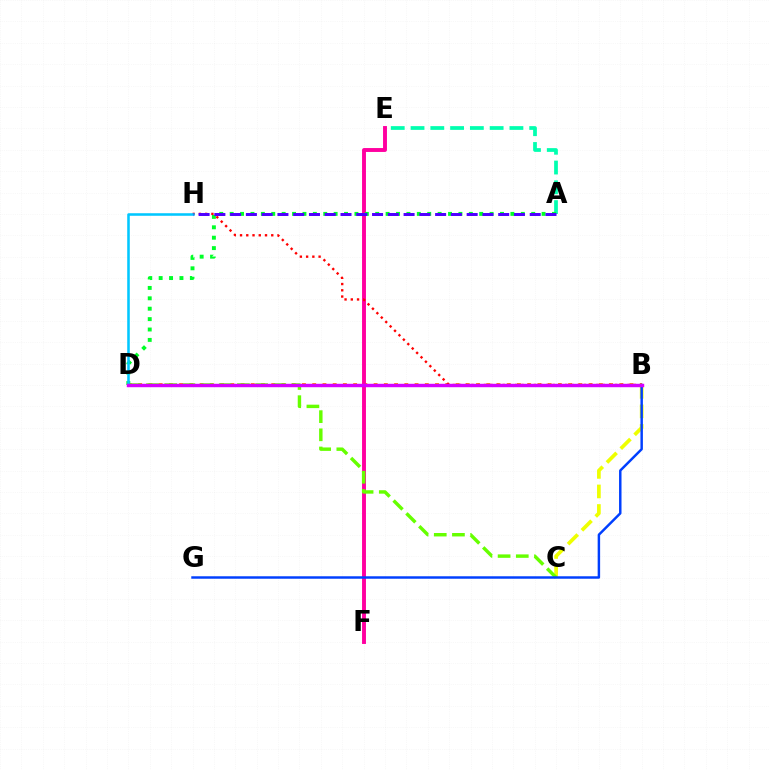{('B', 'C'): [{'color': '#eeff00', 'line_style': 'dashed', 'thickness': 2.66}], ('B', 'D'): [{'color': '#ff8800', 'line_style': 'dotted', 'thickness': 2.78}, {'color': '#d600ff', 'line_style': 'solid', 'thickness': 2.47}], ('E', 'F'): [{'color': '#ff00a0', 'line_style': 'solid', 'thickness': 2.81}], ('A', 'E'): [{'color': '#00ffaf', 'line_style': 'dashed', 'thickness': 2.69}], ('C', 'D'): [{'color': '#66ff00', 'line_style': 'dashed', 'thickness': 2.47}], ('A', 'D'): [{'color': '#00ff27', 'line_style': 'dotted', 'thickness': 2.83}], ('B', 'H'): [{'color': '#ff0000', 'line_style': 'dotted', 'thickness': 1.7}], ('B', 'G'): [{'color': '#003fff', 'line_style': 'solid', 'thickness': 1.77}], ('D', 'H'): [{'color': '#00c7ff', 'line_style': 'solid', 'thickness': 1.84}], ('A', 'H'): [{'color': '#4f00ff', 'line_style': 'dashed', 'thickness': 2.14}]}